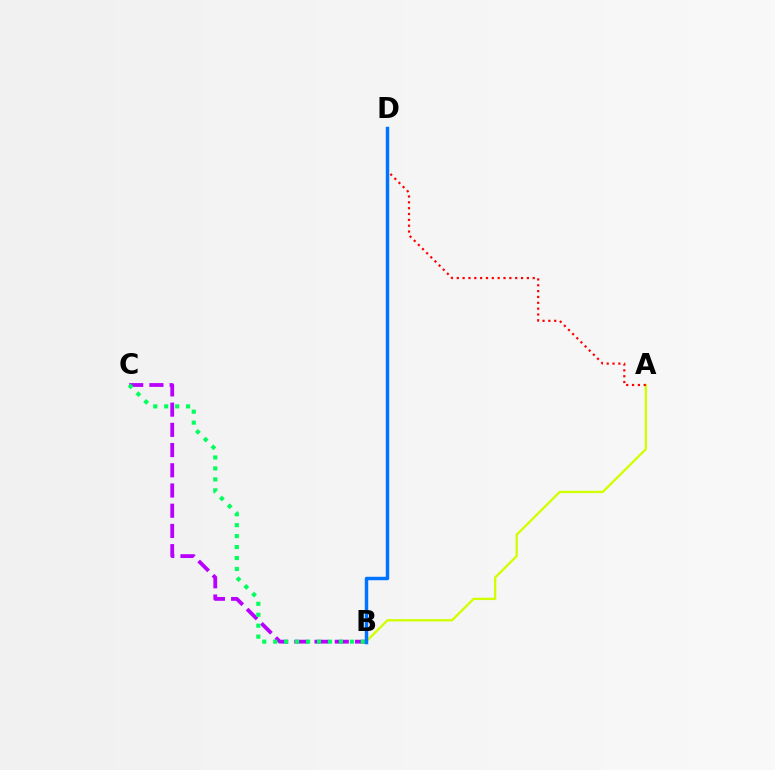{('A', 'B'): [{'color': '#d1ff00', 'line_style': 'solid', 'thickness': 1.68}], ('A', 'D'): [{'color': '#ff0000', 'line_style': 'dotted', 'thickness': 1.59}], ('B', 'C'): [{'color': '#b900ff', 'line_style': 'dashed', 'thickness': 2.75}, {'color': '#00ff5c', 'line_style': 'dotted', 'thickness': 2.97}], ('B', 'D'): [{'color': '#0074ff', 'line_style': 'solid', 'thickness': 2.49}]}